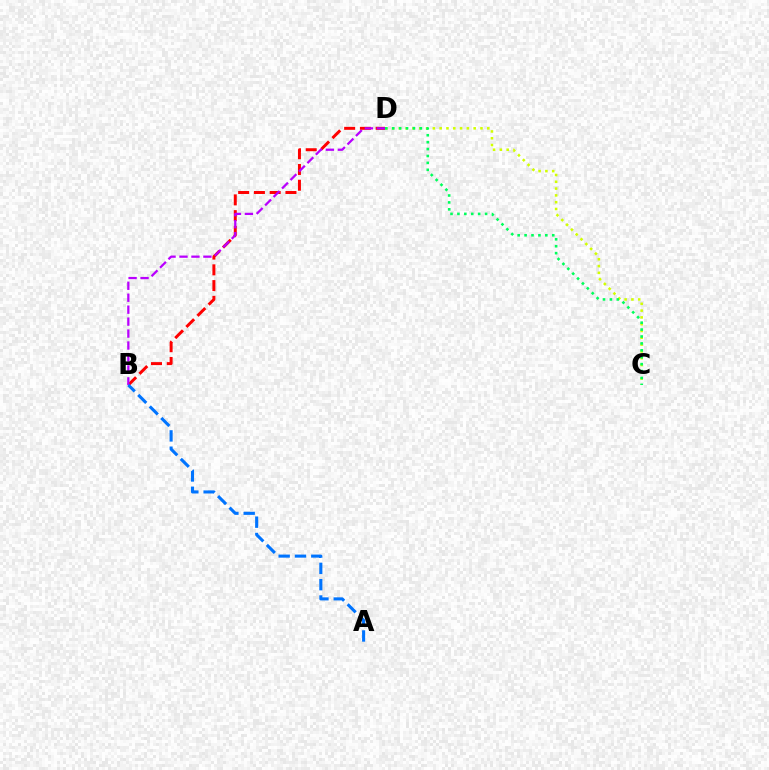{('C', 'D'): [{'color': '#d1ff00', 'line_style': 'dotted', 'thickness': 1.85}, {'color': '#00ff5c', 'line_style': 'dotted', 'thickness': 1.88}], ('B', 'D'): [{'color': '#ff0000', 'line_style': 'dashed', 'thickness': 2.14}, {'color': '#b900ff', 'line_style': 'dashed', 'thickness': 1.62}], ('A', 'B'): [{'color': '#0074ff', 'line_style': 'dashed', 'thickness': 2.22}]}